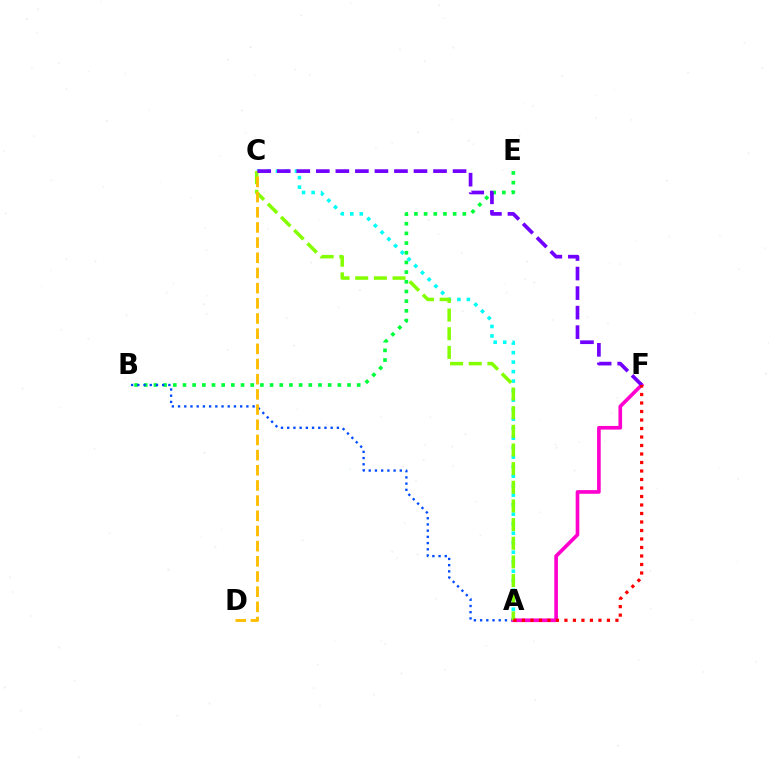{('B', 'E'): [{'color': '#00ff39', 'line_style': 'dotted', 'thickness': 2.63}], ('A', 'B'): [{'color': '#004bff', 'line_style': 'dotted', 'thickness': 1.69}], ('A', 'C'): [{'color': '#00fff6', 'line_style': 'dotted', 'thickness': 2.58}, {'color': '#84ff00', 'line_style': 'dashed', 'thickness': 2.53}], ('A', 'F'): [{'color': '#ff00cf', 'line_style': 'solid', 'thickness': 2.63}, {'color': '#ff0000', 'line_style': 'dotted', 'thickness': 2.31}], ('C', 'D'): [{'color': '#ffbd00', 'line_style': 'dashed', 'thickness': 2.06}], ('C', 'F'): [{'color': '#7200ff', 'line_style': 'dashed', 'thickness': 2.65}]}